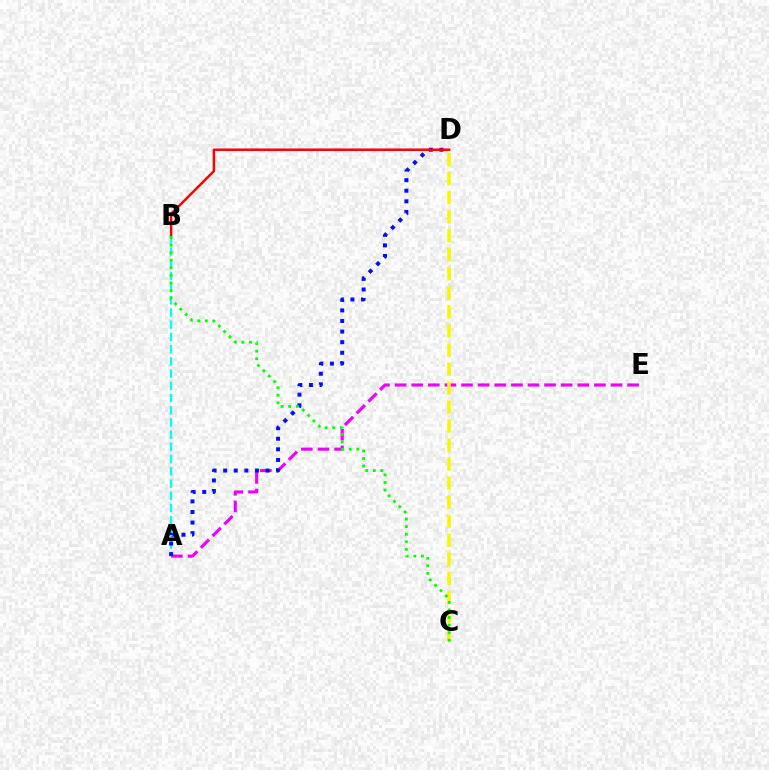{('A', 'B'): [{'color': '#00fff6', 'line_style': 'dashed', 'thickness': 1.66}], ('A', 'E'): [{'color': '#ee00ff', 'line_style': 'dashed', 'thickness': 2.26}], ('A', 'D'): [{'color': '#0010ff', 'line_style': 'dotted', 'thickness': 2.88}], ('B', 'D'): [{'color': '#ff0000', 'line_style': 'solid', 'thickness': 1.78}], ('C', 'D'): [{'color': '#fcf500', 'line_style': 'dashed', 'thickness': 2.58}], ('B', 'C'): [{'color': '#08ff00', 'line_style': 'dotted', 'thickness': 2.06}]}